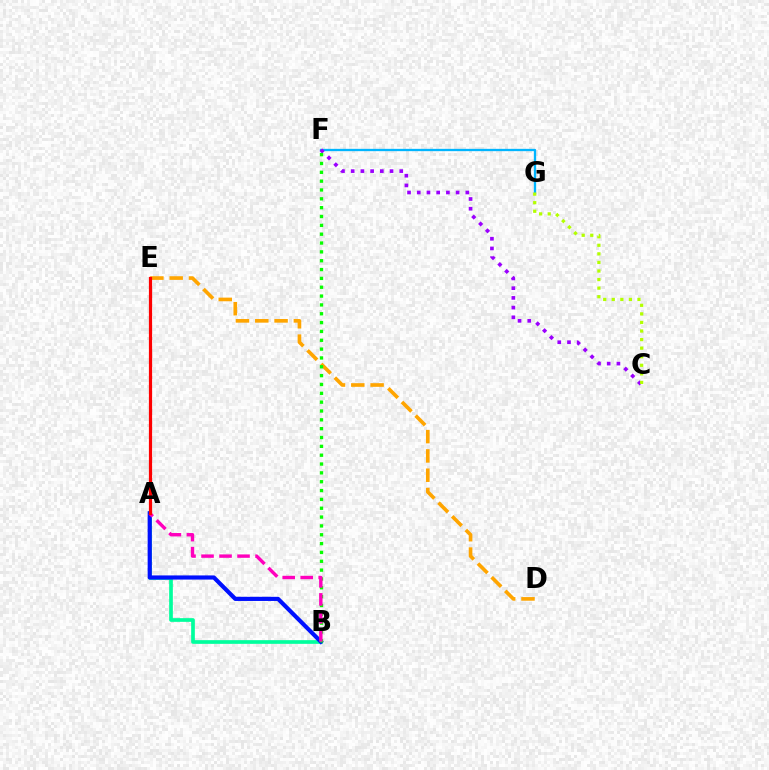{('F', 'G'): [{'color': '#00b5ff', 'line_style': 'solid', 'thickness': 1.67}], ('C', 'F'): [{'color': '#9b00ff', 'line_style': 'dotted', 'thickness': 2.64}], ('D', 'E'): [{'color': '#ffa500', 'line_style': 'dashed', 'thickness': 2.62}], ('A', 'B'): [{'color': '#00ff9d', 'line_style': 'solid', 'thickness': 2.65}, {'color': '#0010ff', 'line_style': 'solid', 'thickness': 2.99}, {'color': '#ff00bd', 'line_style': 'dashed', 'thickness': 2.45}], ('B', 'F'): [{'color': '#08ff00', 'line_style': 'dotted', 'thickness': 2.4}], ('C', 'G'): [{'color': '#b3ff00', 'line_style': 'dotted', 'thickness': 2.33}], ('A', 'E'): [{'color': '#ff0000', 'line_style': 'solid', 'thickness': 2.31}]}